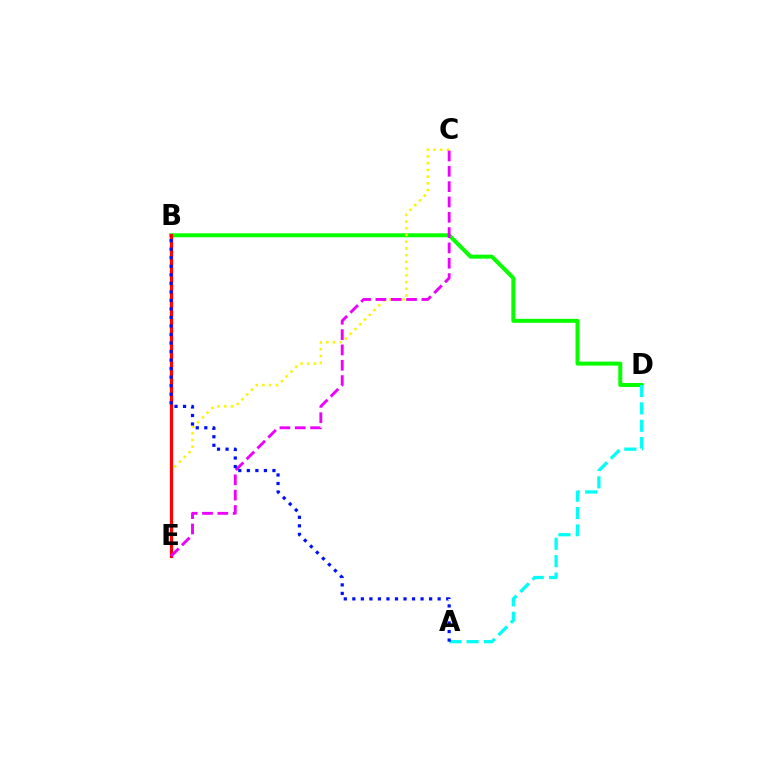{('B', 'D'): [{'color': '#08ff00', 'line_style': 'solid', 'thickness': 2.87}], ('C', 'E'): [{'color': '#fcf500', 'line_style': 'dotted', 'thickness': 1.83}, {'color': '#ee00ff', 'line_style': 'dashed', 'thickness': 2.08}], ('B', 'E'): [{'color': '#ff0000', 'line_style': 'solid', 'thickness': 2.32}], ('A', 'D'): [{'color': '#00fff6', 'line_style': 'dashed', 'thickness': 2.36}], ('A', 'B'): [{'color': '#0010ff', 'line_style': 'dotted', 'thickness': 2.32}]}